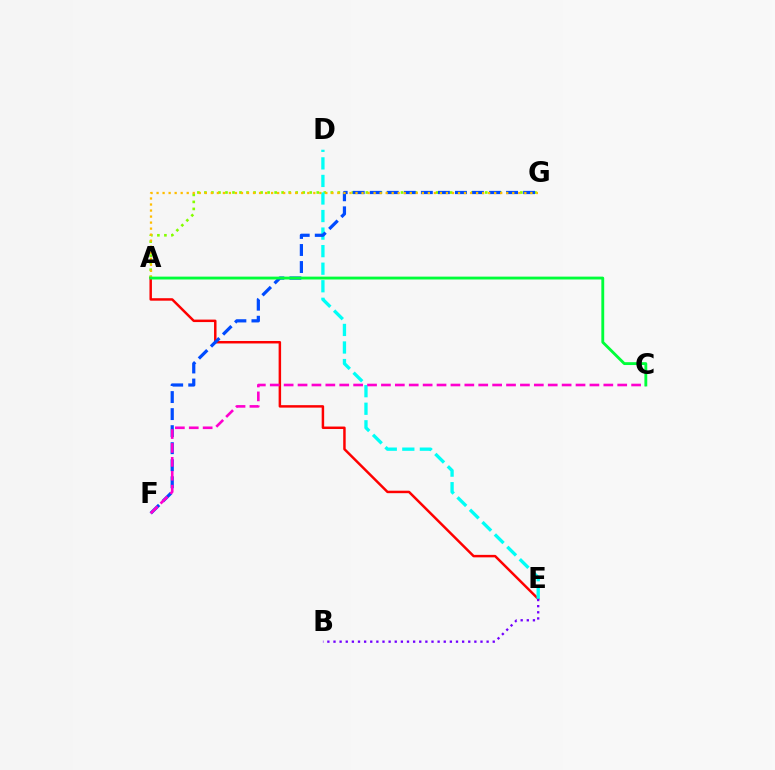{('A', 'G'): [{'color': '#84ff00', 'line_style': 'dotted', 'thickness': 1.91}, {'color': '#ffbd00', 'line_style': 'dotted', 'thickness': 1.64}], ('A', 'E'): [{'color': '#ff0000', 'line_style': 'solid', 'thickness': 1.78}], ('D', 'E'): [{'color': '#00fff6', 'line_style': 'dashed', 'thickness': 2.38}], ('F', 'G'): [{'color': '#004bff', 'line_style': 'dashed', 'thickness': 2.31}], ('C', 'F'): [{'color': '#ff00cf', 'line_style': 'dashed', 'thickness': 1.89}], ('B', 'E'): [{'color': '#7200ff', 'line_style': 'dotted', 'thickness': 1.66}], ('A', 'C'): [{'color': '#00ff39', 'line_style': 'solid', 'thickness': 2.05}]}